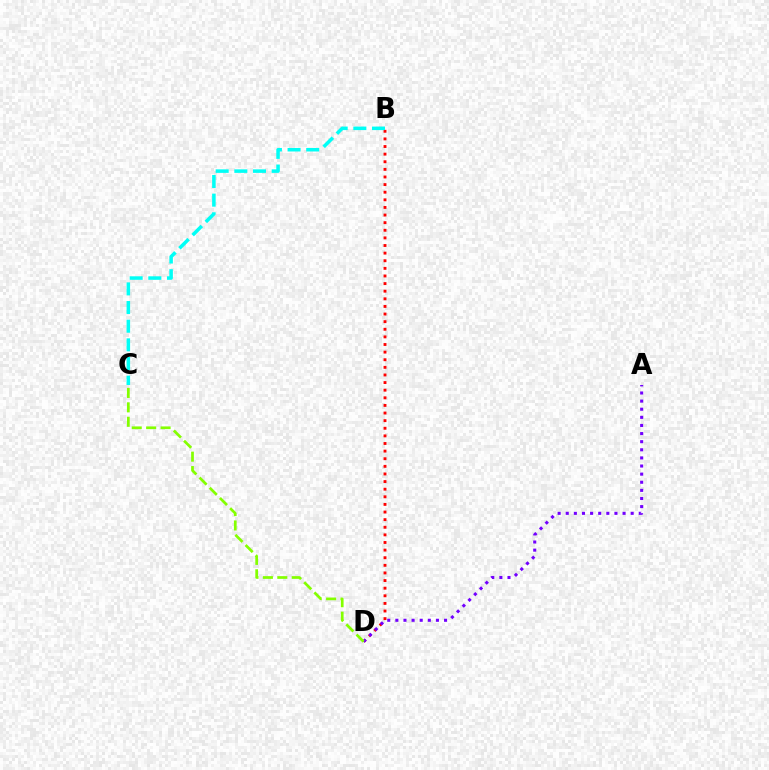{('B', 'D'): [{'color': '#ff0000', 'line_style': 'dotted', 'thickness': 2.07}], ('A', 'D'): [{'color': '#7200ff', 'line_style': 'dotted', 'thickness': 2.2}], ('C', 'D'): [{'color': '#84ff00', 'line_style': 'dashed', 'thickness': 1.96}], ('B', 'C'): [{'color': '#00fff6', 'line_style': 'dashed', 'thickness': 2.53}]}